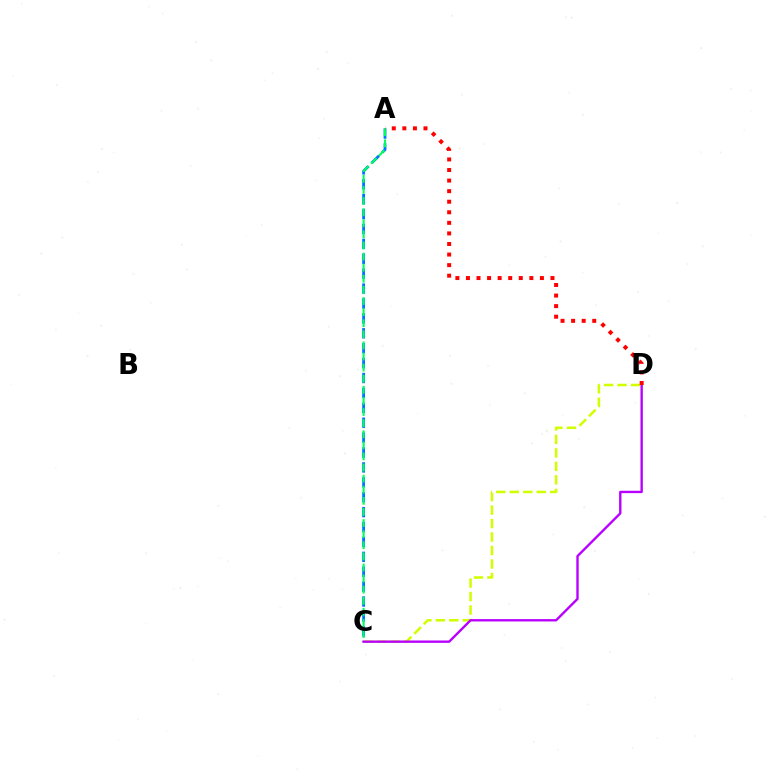{('A', 'C'): [{'color': '#0074ff', 'line_style': 'dashed', 'thickness': 2.02}, {'color': '#00ff5c', 'line_style': 'dashed', 'thickness': 1.51}], ('C', 'D'): [{'color': '#d1ff00', 'line_style': 'dashed', 'thickness': 1.83}, {'color': '#b900ff', 'line_style': 'solid', 'thickness': 1.71}], ('A', 'D'): [{'color': '#ff0000', 'line_style': 'dotted', 'thickness': 2.87}]}